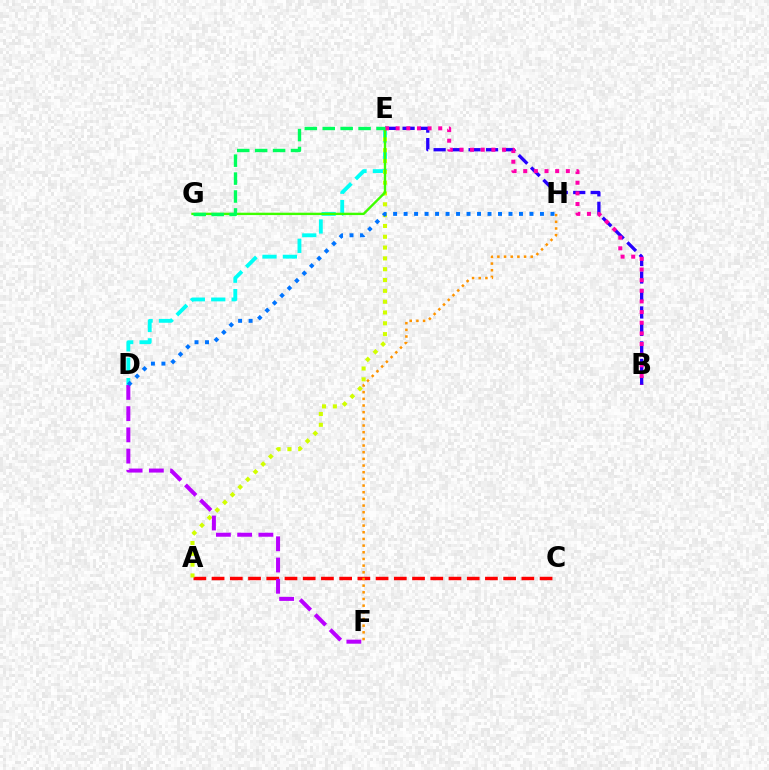{('D', 'E'): [{'color': '#00fff6', 'line_style': 'dashed', 'thickness': 2.77}], ('A', 'C'): [{'color': '#ff0000', 'line_style': 'dashed', 'thickness': 2.48}], ('B', 'E'): [{'color': '#2500ff', 'line_style': 'dashed', 'thickness': 2.37}, {'color': '#ff00ac', 'line_style': 'dotted', 'thickness': 2.89}], ('F', 'H'): [{'color': '#ff9400', 'line_style': 'dotted', 'thickness': 1.81}], ('A', 'E'): [{'color': '#d1ff00', 'line_style': 'dotted', 'thickness': 2.94}], ('D', 'F'): [{'color': '#b900ff', 'line_style': 'dashed', 'thickness': 2.88}], ('E', 'G'): [{'color': '#3dff00', 'line_style': 'solid', 'thickness': 1.72}, {'color': '#00ff5c', 'line_style': 'dashed', 'thickness': 2.43}], ('D', 'H'): [{'color': '#0074ff', 'line_style': 'dotted', 'thickness': 2.85}]}